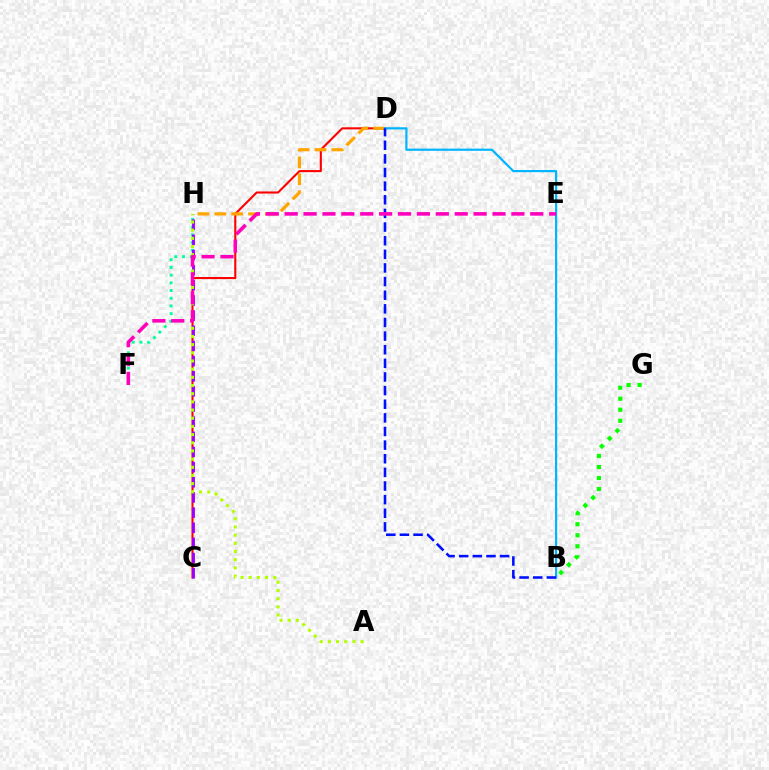{('F', 'H'): [{'color': '#00ff9d', 'line_style': 'dotted', 'thickness': 2.09}], ('C', 'D'): [{'color': '#ff0000', 'line_style': 'solid', 'thickness': 1.5}], ('C', 'H'): [{'color': '#9b00ff', 'line_style': 'dashed', 'thickness': 2.06}], ('B', 'G'): [{'color': '#08ff00', 'line_style': 'dotted', 'thickness': 2.99}], ('A', 'H'): [{'color': '#b3ff00', 'line_style': 'dotted', 'thickness': 2.22}], ('D', 'H'): [{'color': '#ffa500', 'line_style': 'dashed', 'thickness': 2.29}], ('B', 'D'): [{'color': '#00b5ff', 'line_style': 'solid', 'thickness': 1.58}, {'color': '#0010ff', 'line_style': 'dashed', 'thickness': 1.85}], ('E', 'F'): [{'color': '#ff00bd', 'line_style': 'dashed', 'thickness': 2.57}]}